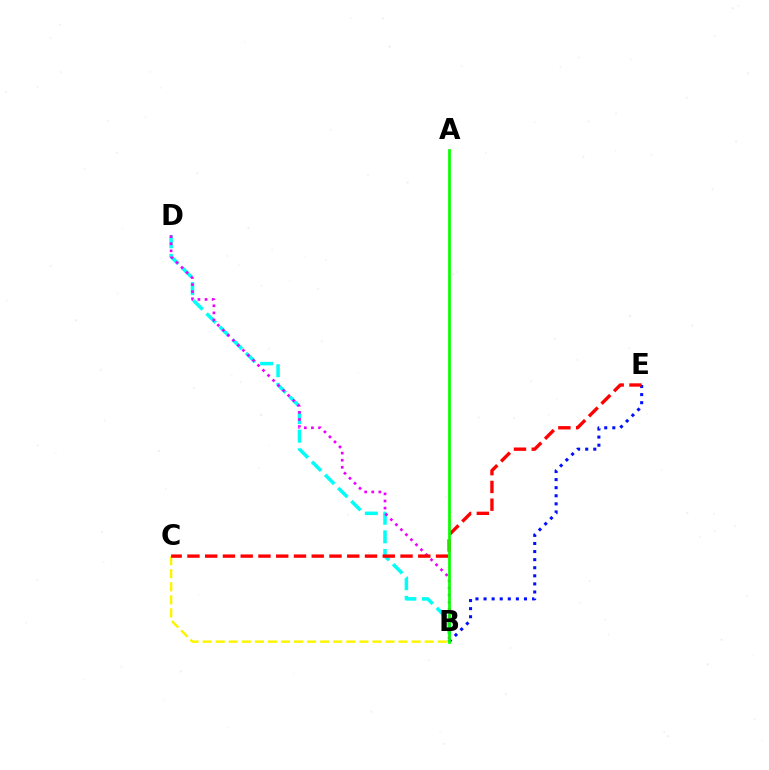{('B', 'D'): [{'color': '#00fff6', 'line_style': 'dashed', 'thickness': 2.52}, {'color': '#ee00ff', 'line_style': 'dotted', 'thickness': 1.93}], ('B', 'C'): [{'color': '#fcf500', 'line_style': 'dashed', 'thickness': 1.77}], ('B', 'E'): [{'color': '#0010ff', 'line_style': 'dotted', 'thickness': 2.2}], ('C', 'E'): [{'color': '#ff0000', 'line_style': 'dashed', 'thickness': 2.41}], ('A', 'B'): [{'color': '#08ff00', 'line_style': 'solid', 'thickness': 1.97}]}